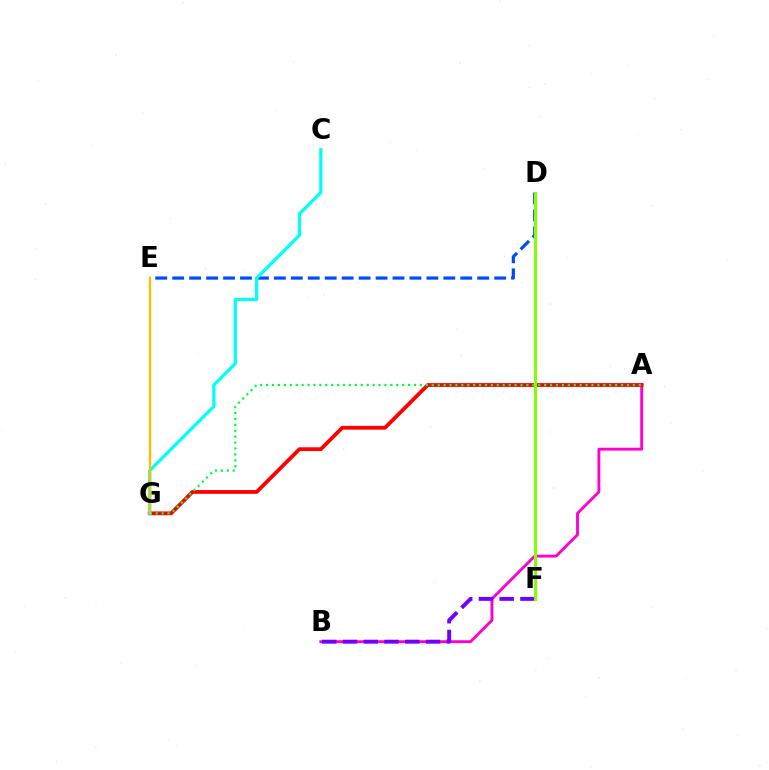{('A', 'B'): [{'color': '#ff00cf', 'line_style': 'solid', 'thickness': 2.06}], ('A', 'G'): [{'color': '#ff0000', 'line_style': 'solid', 'thickness': 2.73}, {'color': '#00ff39', 'line_style': 'dotted', 'thickness': 1.61}], ('B', 'F'): [{'color': '#7200ff', 'line_style': 'dashed', 'thickness': 2.82}], ('D', 'E'): [{'color': '#004bff', 'line_style': 'dashed', 'thickness': 2.3}], ('C', 'G'): [{'color': '#00fff6', 'line_style': 'solid', 'thickness': 2.33}], ('D', 'F'): [{'color': '#84ff00', 'line_style': 'solid', 'thickness': 2.17}], ('E', 'G'): [{'color': '#ffbd00', 'line_style': 'solid', 'thickness': 1.69}]}